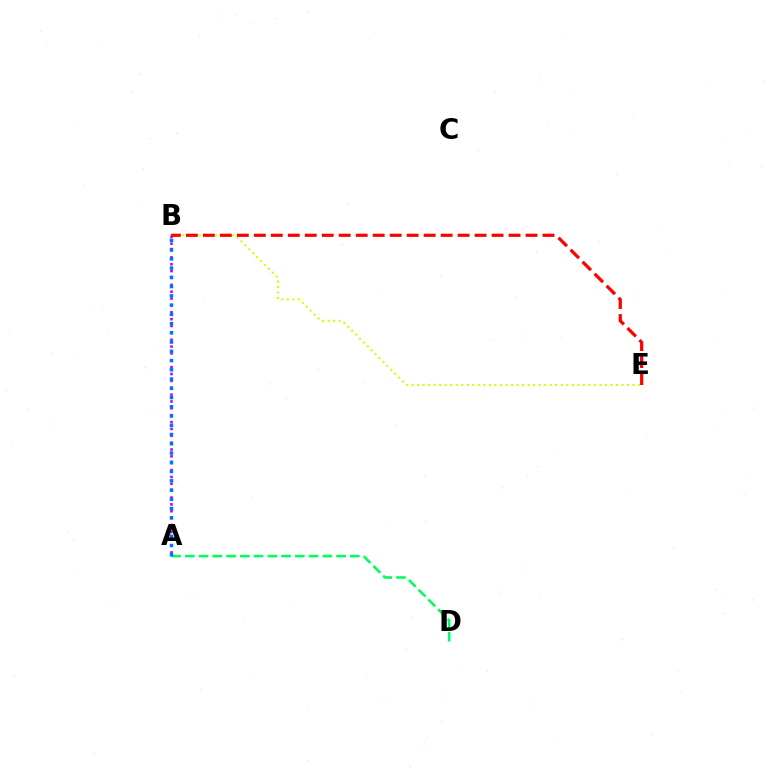{('A', 'B'): [{'color': '#b900ff', 'line_style': 'dotted', 'thickness': 1.86}, {'color': '#0074ff', 'line_style': 'dotted', 'thickness': 2.51}], ('A', 'D'): [{'color': '#00ff5c', 'line_style': 'dashed', 'thickness': 1.87}], ('B', 'E'): [{'color': '#d1ff00', 'line_style': 'dotted', 'thickness': 1.5}, {'color': '#ff0000', 'line_style': 'dashed', 'thickness': 2.31}]}